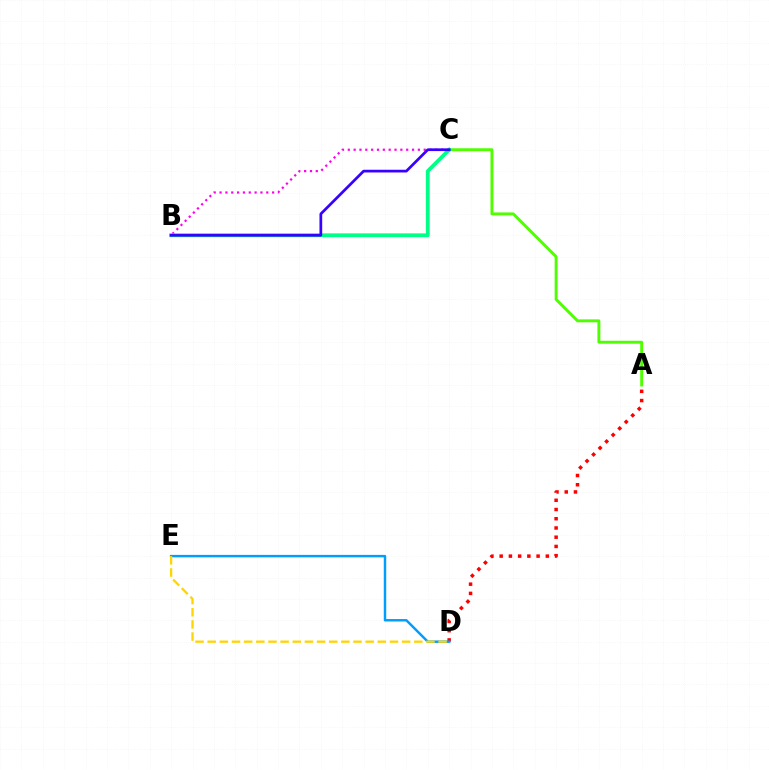{('A', 'C'): [{'color': '#4fff00', 'line_style': 'solid', 'thickness': 2.11}], ('B', 'C'): [{'color': '#ff00ed', 'line_style': 'dotted', 'thickness': 1.59}, {'color': '#00ff86', 'line_style': 'solid', 'thickness': 2.73}, {'color': '#3700ff', 'line_style': 'solid', 'thickness': 1.96}], ('A', 'D'): [{'color': '#ff0000', 'line_style': 'dotted', 'thickness': 2.51}], ('D', 'E'): [{'color': '#009eff', 'line_style': 'solid', 'thickness': 1.77}, {'color': '#ffd500', 'line_style': 'dashed', 'thickness': 1.65}]}